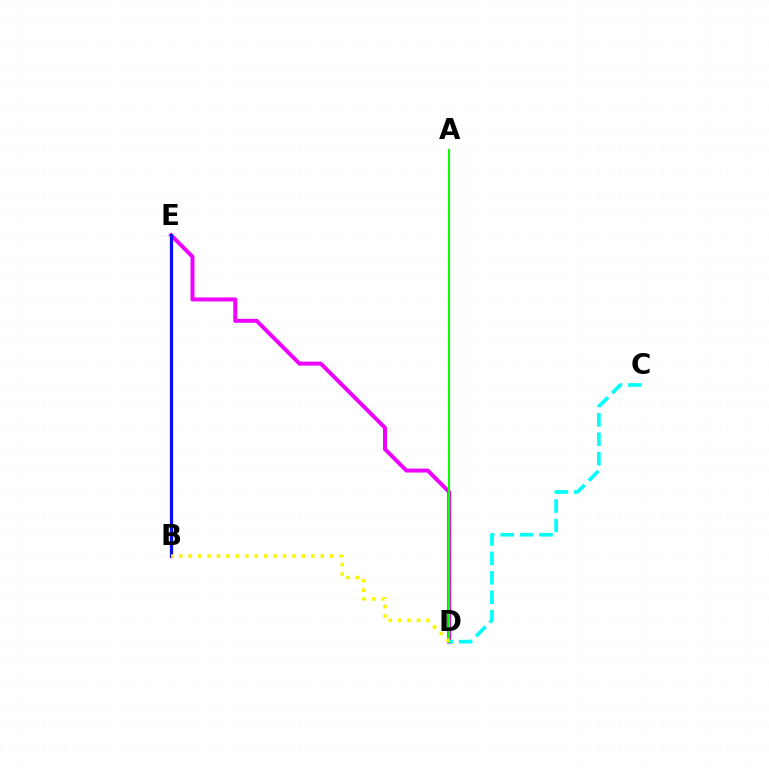{('D', 'E'): [{'color': '#ee00ff', 'line_style': 'solid', 'thickness': 2.85}], ('B', 'E'): [{'color': '#ff0000', 'line_style': 'solid', 'thickness': 2.36}, {'color': '#0010ff', 'line_style': 'solid', 'thickness': 2.08}], ('A', 'D'): [{'color': '#08ff00', 'line_style': 'solid', 'thickness': 1.52}], ('B', 'D'): [{'color': '#fcf500', 'line_style': 'dotted', 'thickness': 2.56}], ('C', 'D'): [{'color': '#00fff6', 'line_style': 'dashed', 'thickness': 2.64}]}